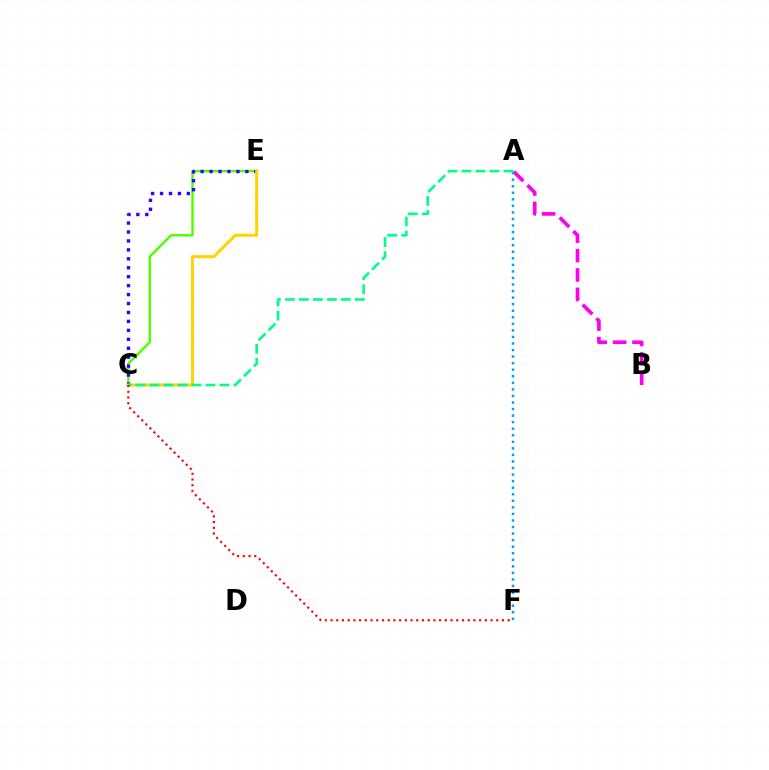{('C', 'E'): [{'color': '#4fff00', 'line_style': 'solid', 'thickness': 1.74}, {'color': '#3700ff', 'line_style': 'dotted', 'thickness': 2.43}, {'color': '#ffd500', 'line_style': 'solid', 'thickness': 2.19}], ('A', 'B'): [{'color': '#ff00ed', 'line_style': 'dashed', 'thickness': 2.63}], ('A', 'F'): [{'color': '#009eff', 'line_style': 'dotted', 'thickness': 1.78}], ('A', 'C'): [{'color': '#00ff86', 'line_style': 'dashed', 'thickness': 1.9}], ('C', 'F'): [{'color': '#ff0000', 'line_style': 'dotted', 'thickness': 1.55}]}